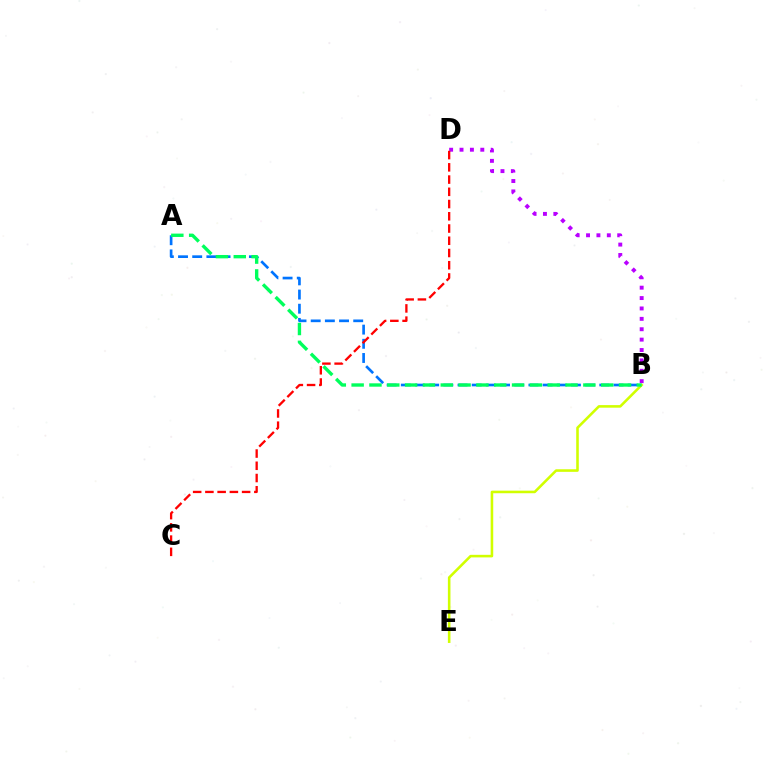{('B', 'D'): [{'color': '#b900ff', 'line_style': 'dotted', 'thickness': 2.82}], ('B', 'E'): [{'color': '#d1ff00', 'line_style': 'solid', 'thickness': 1.86}], ('A', 'B'): [{'color': '#0074ff', 'line_style': 'dashed', 'thickness': 1.93}, {'color': '#00ff5c', 'line_style': 'dashed', 'thickness': 2.42}], ('C', 'D'): [{'color': '#ff0000', 'line_style': 'dashed', 'thickness': 1.66}]}